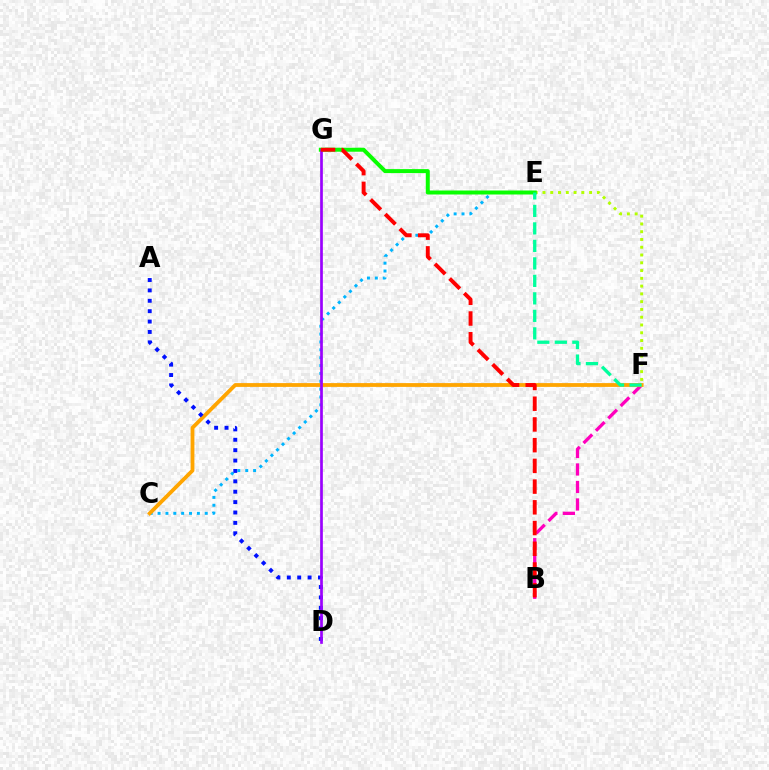{('B', 'F'): [{'color': '#ff00bd', 'line_style': 'dashed', 'thickness': 2.38}], ('C', 'E'): [{'color': '#00b5ff', 'line_style': 'dotted', 'thickness': 2.14}], ('E', 'F'): [{'color': '#b3ff00', 'line_style': 'dotted', 'thickness': 2.11}, {'color': '#00ff9d', 'line_style': 'dashed', 'thickness': 2.38}], ('C', 'F'): [{'color': '#ffa500', 'line_style': 'solid', 'thickness': 2.73}], ('E', 'G'): [{'color': '#08ff00', 'line_style': 'solid', 'thickness': 2.87}], ('A', 'D'): [{'color': '#0010ff', 'line_style': 'dotted', 'thickness': 2.82}], ('D', 'G'): [{'color': '#9b00ff', 'line_style': 'solid', 'thickness': 1.94}], ('B', 'G'): [{'color': '#ff0000', 'line_style': 'dashed', 'thickness': 2.81}]}